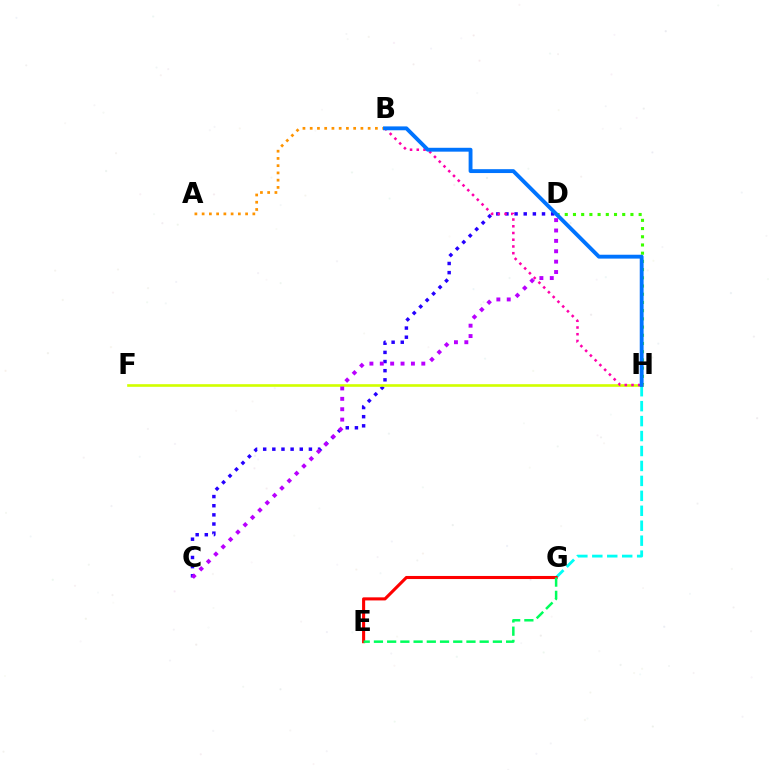{('G', 'H'): [{'color': '#00fff6', 'line_style': 'dashed', 'thickness': 2.03}], ('C', 'D'): [{'color': '#2500ff', 'line_style': 'dotted', 'thickness': 2.48}, {'color': '#b900ff', 'line_style': 'dotted', 'thickness': 2.82}], ('D', 'H'): [{'color': '#3dff00', 'line_style': 'dotted', 'thickness': 2.23}], ('F', 'H'): [{'color': '#d1ff00', 'line_style': 'solid', 'thickness': 1.9}], ('B', 'H'): [{'color': '#ff00ac', 'line_style': 'dotted', 'thickness': 1.83}, {'color': '#0074ff', 'line_style': 'solid', 'thickness': 2.78}], ('A', 'B'): [{'color': '#ff9400', 'line_style': 'dotted', 'thickness': 1.97}], ('E', 'G'): [{'color': '#ff0000', 'line_style': 'solid', 'thickness': 2.22}, {'color': '#00ff5c', 'line_style': 'dashed', 'thickness': 1.8}]}